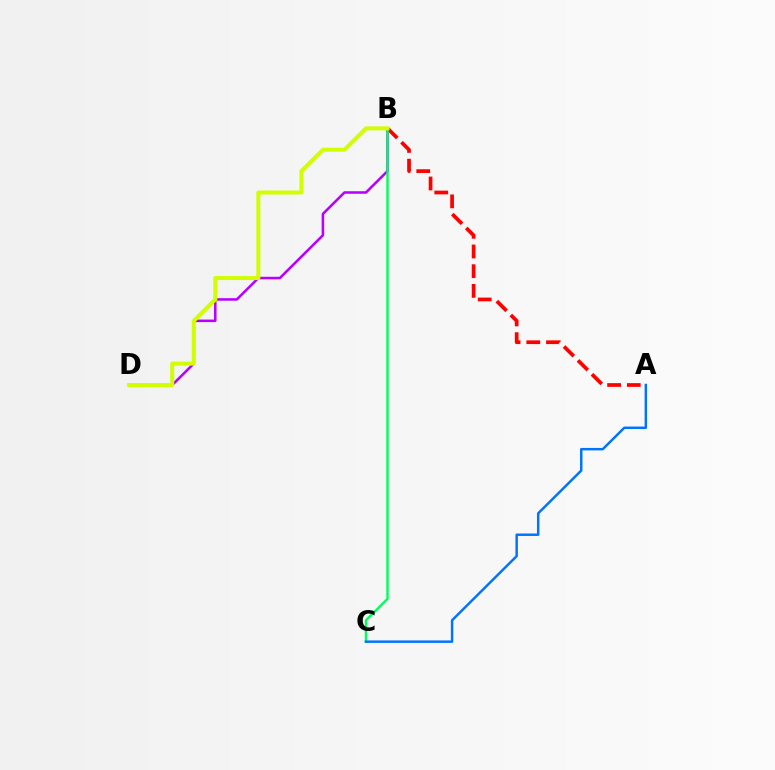{('B', 'D'): [{'color': '#b900ff', 'line_style': 'solid', 'thickness': 1.83}, {'color': '#d1ff00', 'line_style': 'solid', 'thickness': 2.88}], ('A', 'B'): [{'color': '#ff0000', 'line_style': 'dashed', 'thickness': 2.68}], ('B', 'C'): [{'color': '#00ff5c', 'line_style': 'solid', 'thickness': 1.73}], ('A', 'C'): [{'color': '#0074ff', 'line_style': 'solid', 'thickness': 1.78}]}